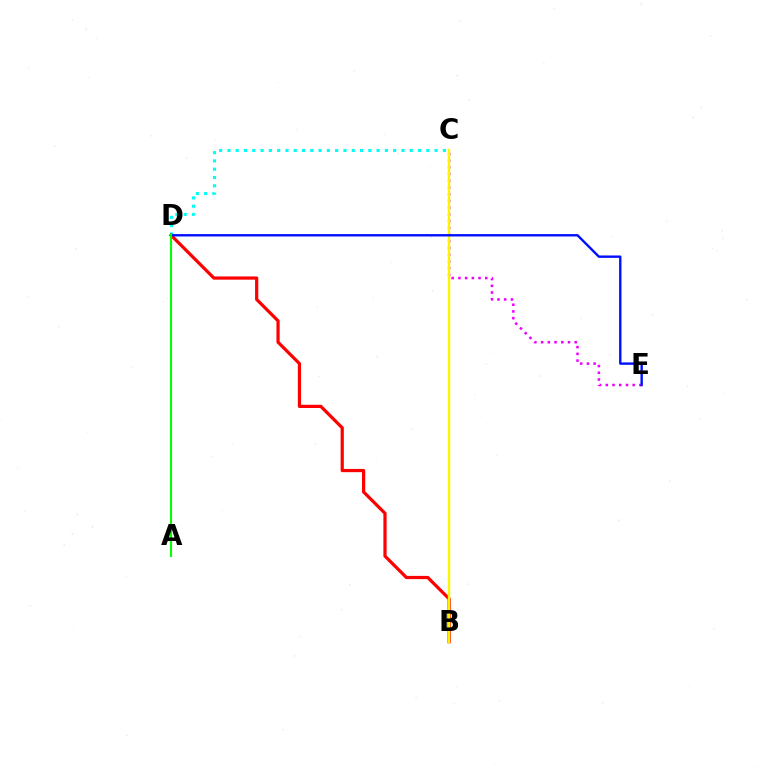{('C', 'D'): [{'color': '#00fff6', 'line_style': 'dotted', 'thickness': 2.25}], ('B', 'D'): [{'color': '#ff0000', 'line_style': 'solid', 'thickness': 2.32}], ('C', 'E'): [{'color': '#ee00ff', 'line_style': 'dotted', 'thickness': 1.83}], ('B', 'C'): [{'color': '#fcf500', 'line_style': 'solid', 'thickness': 1.75}], ('D', 'E'): [{'color': '#0010ff', 'line_style': 'solid', 'thickness': 1.72}], ('A', 'D'): [{'color': '#08ff00', 'line_style': 'solid', 'thickness': 1.51}]}